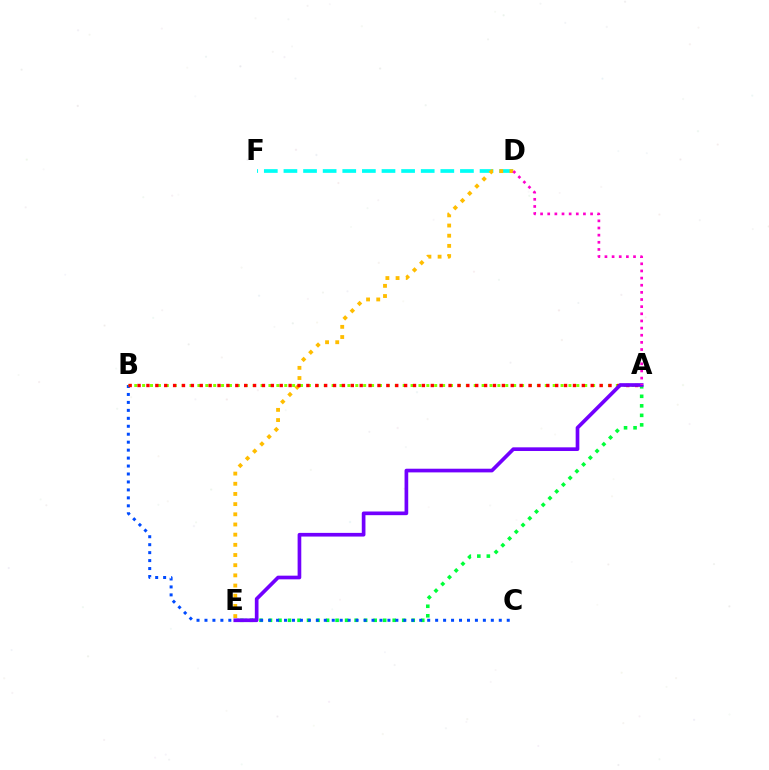{('A', 'E'): [{'color': '#00ff39', 'line_style': 'dotted', 'thickness': 2.59}, {'color': '#7200ff', 'line_style': 'solid', 'thickness': 2.64}], ('D', 'F'): [{'color': '#00fff6', 'line_style': 'dashed', 'thickness': 2.66}], ('D', 'E'): [{'color': '#ffbd00', 'line_style': 'dotted', 'thickness': 2.77}], ('B', 'C'): [{'color': '#004bff', 'line_style': 'dotted', 'thickness': 2.16}], ('A', 'B'): [{'color': '#84ff00', 'line_style': 'dotted', 'thickness': 2.15}, {'color': '#ff0000', 'line_style': 'dotted', 'thickness': 2.41}], ('A', 'D'): [{'color': '#ff00cf', 'line_style': 'dotted', 'thickness': 1.94}]}